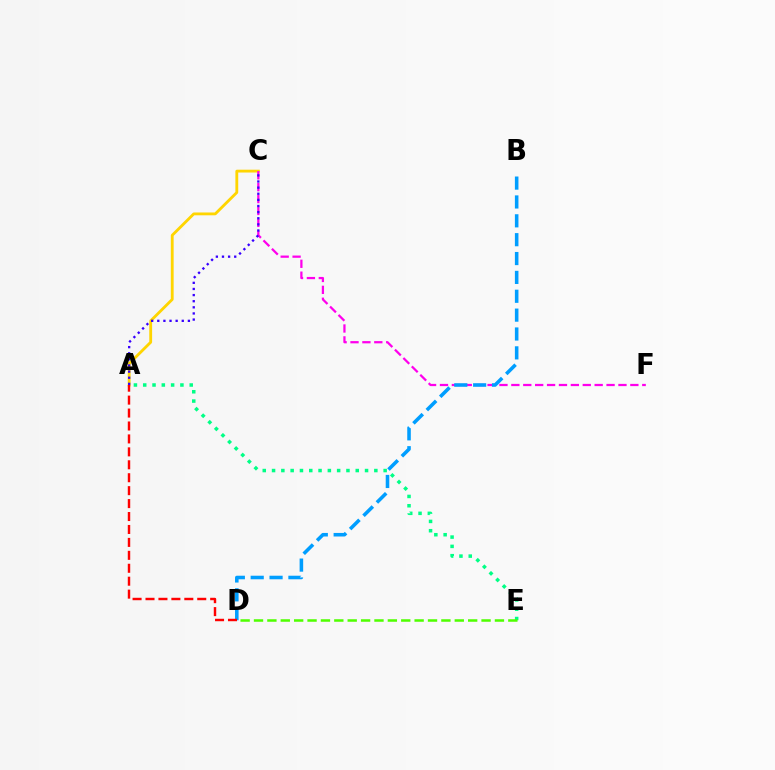{('A', 'C'): [{'color': '#ffd500', 'line_style': 'solid', 'thickness': 2.04}, {'color': '#3700ff', 'line_style': 'dotted', 'thickness': 1.66}], ('C', 'F'): [{'color': '#ff00ed', 'line_style': 'dashed', 'thickness': 1.62}], ('B', 'D'): [{'color': '#009eff', 'line_style': 'dashed', 'thickness': 2.56}], ('A', 'E'): [{'color': '#00ff86', 'line_style': 'dotted', 'thickness': 2.53}], ('A', 'D'): [{'color': '#ff0000', 'line_style': 'dashed', 'thickness': 1.76}], ('D', 'E'): [{'color': '#4fff00', 'line_style': 'dashed', 'thickness': 1.82}]}